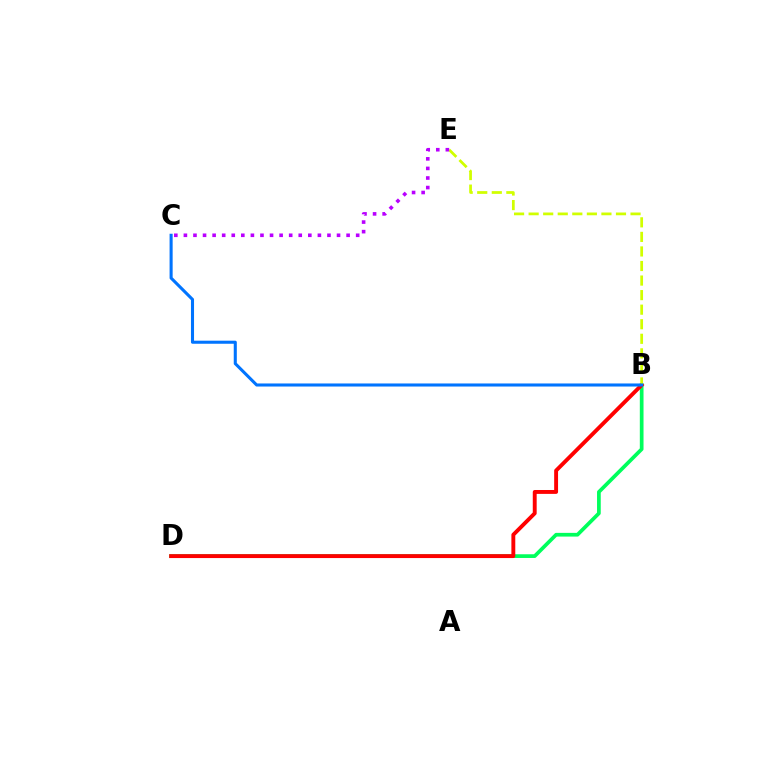{('B', 'D'): [{'color': '#00ff5c', 'line_style': 'solid', 'thickness': 2.67}, {'color': '#ff0000', 'line_style': 'solid', 'thickness': 2.8}], ('B', 'E'): [{'color': '#d1ff00', 'line_style': 'dashed', 'thickness': 1.98}], ('C', 'E'): [{'color': '#b900ff', 'line_style': 'dotted', 'thickness': 2.6}], ('B', 'C'): [{'color': '#0074ff', 'line_style': 'solid', 'thickness': 2.21}]}